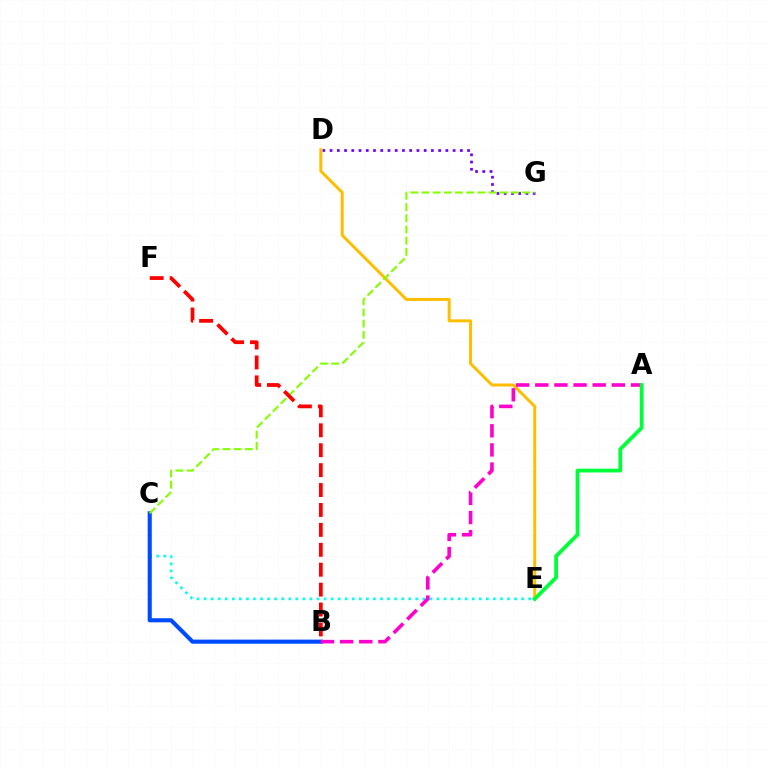{('C', 'E'): [{'color': '#00fff6', 'line_style': 'dotted', 'thickness': 1.92}], ('B', 'C'): [{'color': '#004bff', 'line_style': 'solid', 'thickness': 2.95}], ('D', 'G'): [{'color': '#7200ff', 'line_style': 'dotted', 'thickness': 1.97}], ('D', 'E'): [{'color': '#ffbd00', 'line_style': 'solid', 'thickness': 2.14}], ('C', 'G'): [{'color': '#84ff00', 'line_style': 'dashed', 'thickness': 1.52}], ('A', 'B'): [{'color': '#ff00cf', 'line_style': 'dashed', 'thickness': 2.6}], ('A', 'E'): [{'color': '#00ff39', 'line_style': 'solid', 'thickness': 2.73}], ('B', 'F'): [{'color': '#ff0000', 'line_style': 'dashed', 'thickness': 2.71}]}